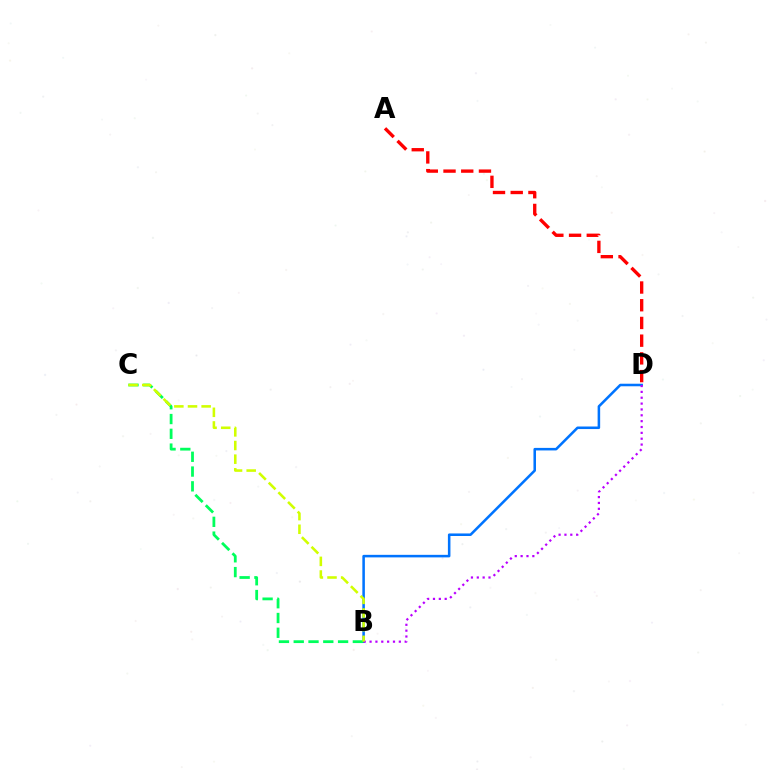{('B', 'D'): [{'color': '#0074ff', 'line_style': 'solid', 'thickness': 1.83}, {'color': '#b900ff', 'line_style': 'dotted', 'thickness': 1.59}], ('B', 'C'): [{'color': '#00ff5c', 'line_style': 'dashed', 'thickness': 2.01}, {'color': '#d1ff00', 'line_style': 'dashed', 'thickness': 1.85}], ('A', 'D'): [{'color': '#ff0000', 'line_style': 'dashed', 'thickness': 2.41}]}